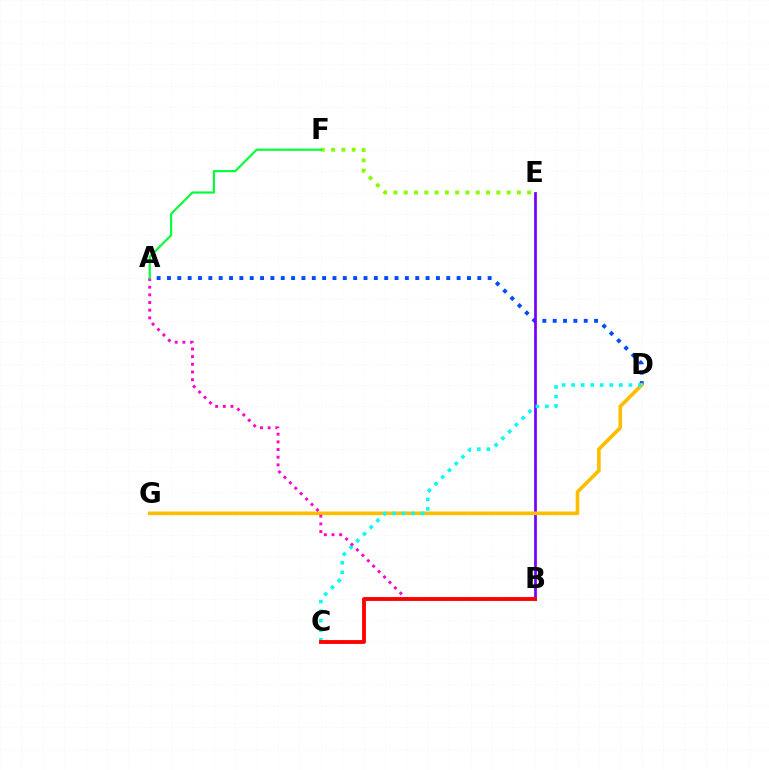{('A', 'D'): [{'color': '#004bff', 'line_style': 'dotted', 'thickness': 2.81}], ('B', 'E'): [{'color': '#7200ff', 'line_style': 'solid', 'thickness': 1.96}], ('D', 'G'): [{'color': '#ffbd00', 'line_style': 'solid', 'thickness': 2.62}], ('C', 'D'): [{'color': '#00fff6', 'line_style': 'dotted', 'thickness': 2.59}], ('A', 'B'): [{'color': '#ff00cf', 'line_style': 'dotted', 'thickness': 2.08}], ('E', 'F'): [{'color': '#84ff00', 'line_style': 'dotted', 'thickness': 2.8}], ('B', 'C'): [{'color': '#ff0000', 'line_style': 'solid', 'thickness': 2.76}], ('A', 'F'): [{'color': '#00ff39', 'line_style': 'solid', 'thickness': 1.55}]}